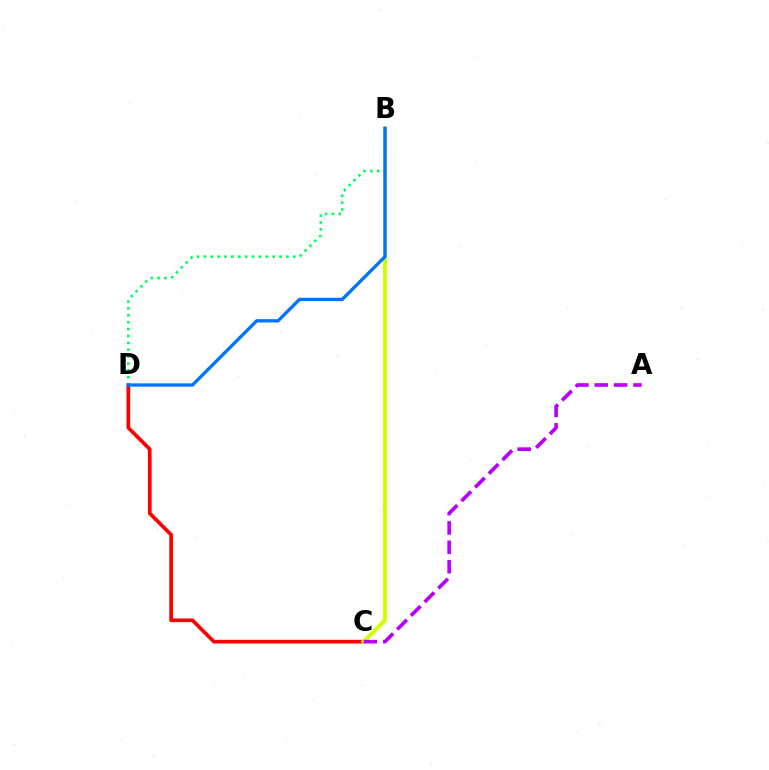{('C', 'D'): [{'color': '#ff0000', 'line_style': 'solid', 'thickness': 2.66}], ('B', 'C'): [{'color': '#d1ff00', 'line_style': 'solid', 'thickness': 2.92}], ('B', 'D'): [{'color': '#00ff5c', 'line_style': 'dotted', 'thickness': 1.87}, {'color': '#0074ff', 'line_style': 'solid', 'thickness': 2.38}], ('A', 'C'): [{'color': '#b900ff', 'line_style': 'dashed', 'thickness': 2.63}]}